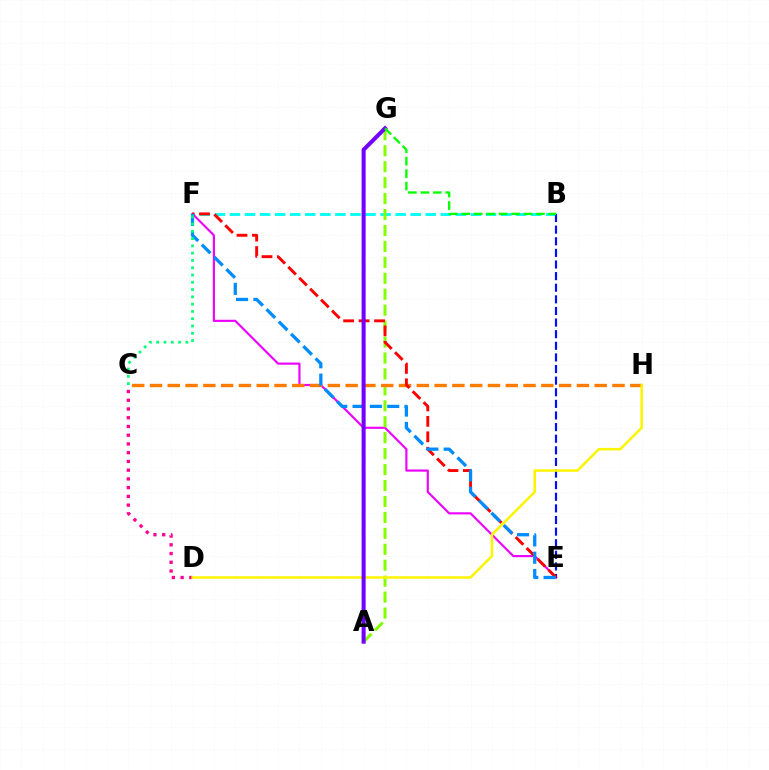{('B', 'F'): [{'color': '#00fff6', 'line_style': 'dashed', 'thickness': 2.05}], ('E', 'F'): [{'color': '#ee00ff', 'line_style': 'solid', 'thickness': 1.55}, {'color': '#ff0000', 'line_style': 'dashed', 'thickness': 2.1}, {'color': '#008cff', 'line_style': 'dashed', 'thickness': 2.35}], ('A', 'G'): [{'color': '#84ff00', 'line_style': 'dashed', 'thickness': 2.17}, {'color': '#7200ff', 'line_style': 'solid', 'thickness': 2.91}], ('C', 'H'): [{'color': '#ff7c00', 'line_style': 'dashed', 'thickness': 2.42}], ('B', 'E'): [{'color': '#0010ff', 'line_style': 'dashed', 'thickness': 1.58}], ('C', 'F'): [{'color': '#00ff74', 'line_style': 'dotted', 'thickness': 1.98}], ('C', 'D'): [{'color': '#ff0094', 'line_style': 'dotted', 'thickness': 2.37}], ('D', 'H'): [{'color': '#fcf500', 'line_style': 'solid', 'thickness': 1.81}], ('B', 'G'): [{'color': '#08ff00', 'line_style': 'dashed', 'thickness': 1.69}]}